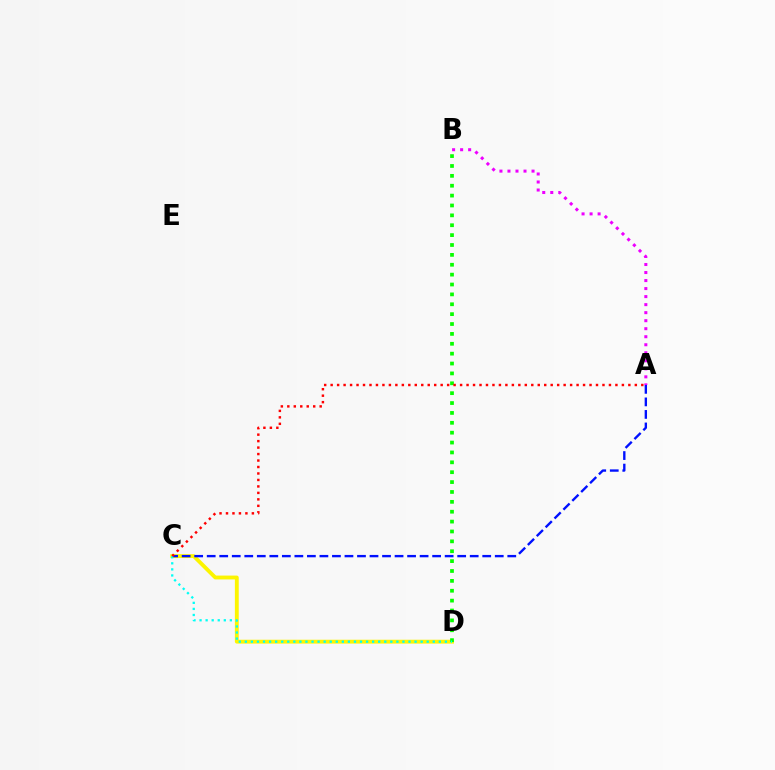{('C', 'D'): [{'color': '#fcf500', 'line_style': 'solid', 'thickness': 2.78}, {'color': '#00fff6', 'line_style': 'dotted', 'thickness': 1.65}], ('A', 'C'): [{'color': '#0010ff', 'line_style': 'dashed', 'thickness': 1.7}, {'color': '#ff0000', 'line_style': 'dotted', 'thickness': 1.76}], ('B', 'D'): [{'color': '#08ff00', 'line_style': 'dotted', 'thickness': 2.68}], ('A', 'B'): [{'color': '#ee00ff', 'line_style': 'dotted', 'thickness': 2.18}]}